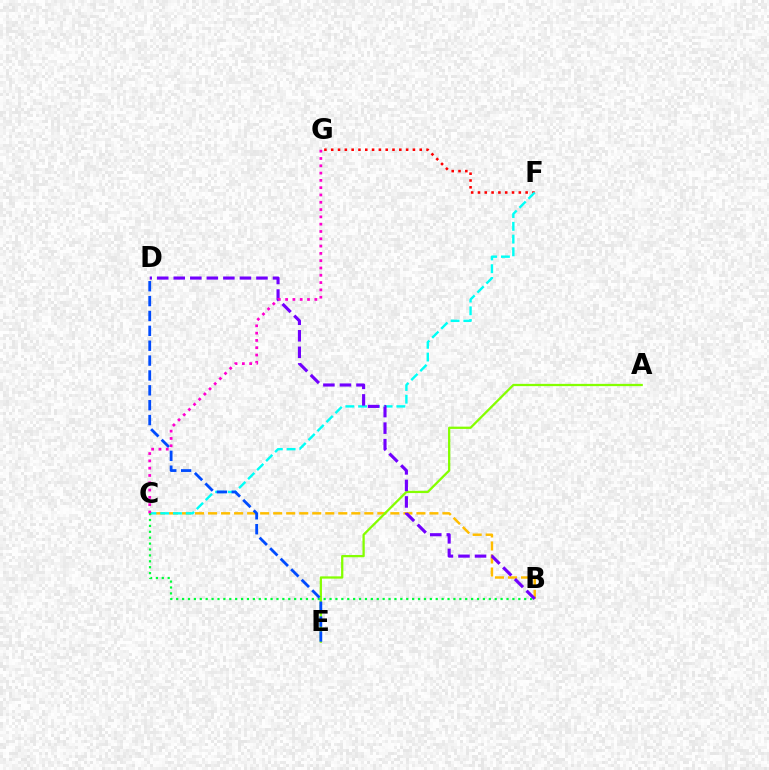{('B', 'C'): [{'color': '#ffbd00', 'line_style': 'dashed', 'thickness': 1.77}, {'color': '#00ff39', 'line_style': 'dotted', 'thickness': 1.6}], ('F', 'G'): [{'color': '#ff0000', 'line_style': 'dotted', 'thickness': 1.85}], ('A', 'E'): [{'color': '#84ff00', 'line_style': 'solid', 'thickness': 1.64}], ('C', 'F'): [{'color': '#00fff6', 'line_style': 'dashed', 'thickness': 1.73}], ('B', 'D'): [{'color': '#7200ff', 'line_style': 'dashed', 'thickness': 2.25}], ('D', 'E'): [{'color': '#004bff', 'line_style': 'dashed', 'thickness': 2.02}], ('C', 'G'): [{'color': '#ff00cf', 'line_style': 'dotted', 'thickness': 1.98}]}